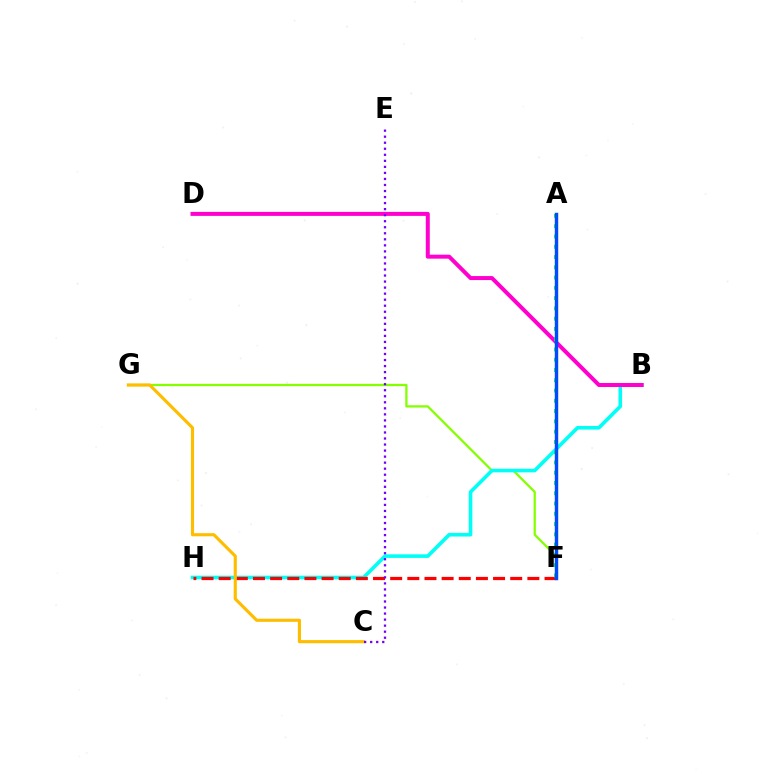{('F', 'G'): [{'color': '#84ff00', 'line_style': 'solid', 'thickness': 1.63}], ('B', 'H'): [{'color': '#00fff6', 'line_style': 'solid', 'thickness': 2.6}], ('F', 'H'): [{'color': '#ff0000', 'line_style': 'dashed', 'thickness': 2.33}], ('B', 'D'): [{'color': '#ff00cf', 'line_style': 'solid', 'thickness': 2.87}], ('A', 'F'): [{'color': '#00ff39', 'line_style': 'dotted', 'thickness': 2.79}, {'color': '#004bff', 'line_style': 'solid', 'thickness': 2.47}], ('C', 'G'): [{'color': '#ffbd00', 'line_style': 'solid', 'thickness': 2.26}], ('C', 'E'): [{'color': '#7200ff', 'line_style': 'dotted', 'thickness': 1.64}]}